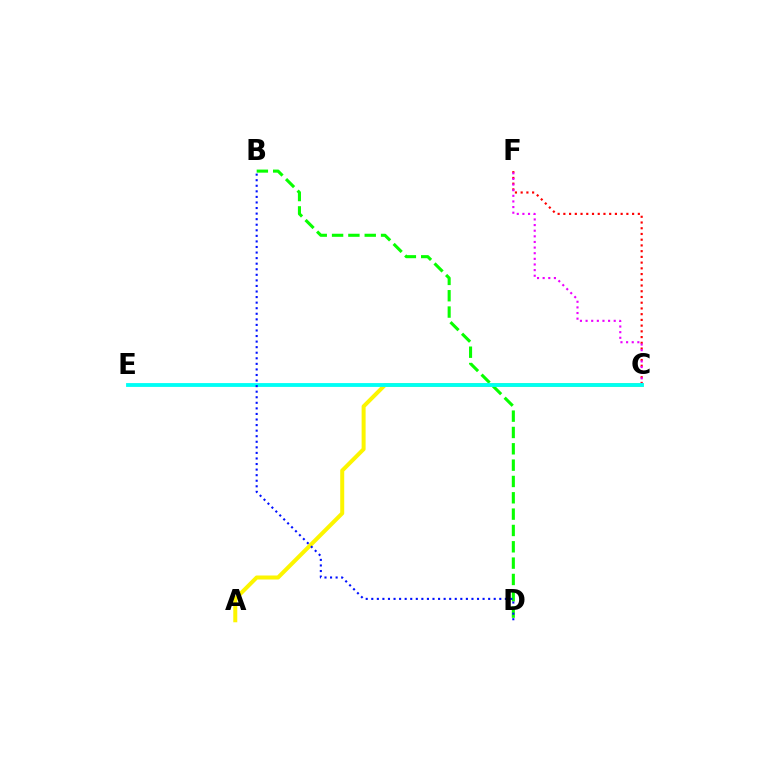{('C', 'F'): [{'color': '#ff0000', 'line_style': 'dotted', 'thickness': 1.56}, {'color': '#ee00ff', 'line_style': 'dotted', 'thickness': 1.53}], ('A', 'C'): [{'color': '#fcf500', 'line_style': 'solid', 'thickness': 2.88}], ('B', 'D'): [{'color': '#08ff00', 'line_style': 'dashed', 'thickness': 2.22}, {'color': '#0010ff', 'line_style': 'dotted', 'thickness': 1.51}], ('C', 'E'): [{'color': '#00fff6', 'line_style': 'solid', 'thickness': 2.76}]}